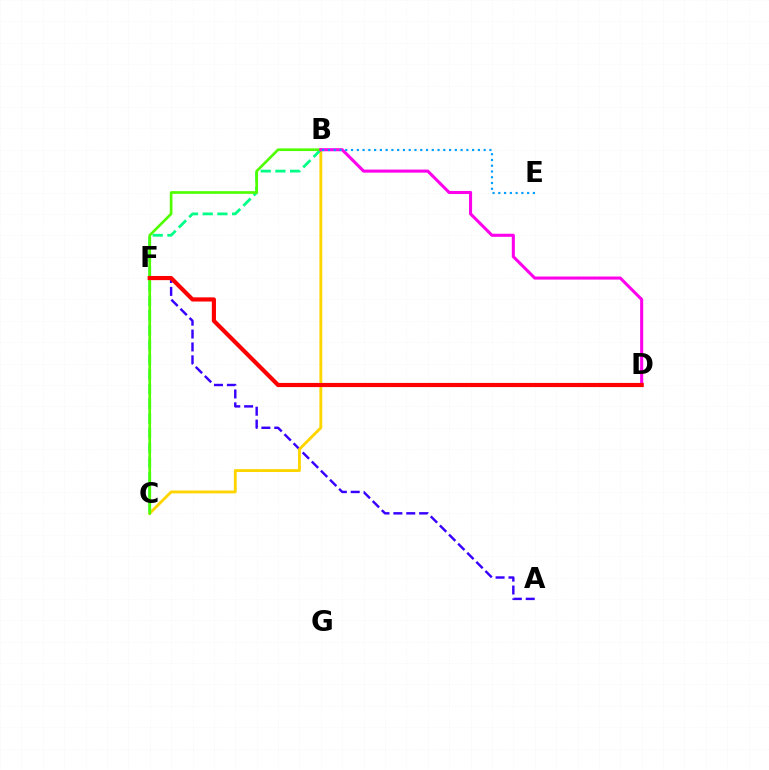{('A', 'F'): [{'color': '#3700ff', 'line_style': 'dashed', 'thickness': 1.75}], ('B', 'C'): [{'color': '#ffd500', 'line_style': 'solid', 'thickness': 2.06}, {'color': '#00ff86', 'line_style': 'dashed', 'thickness': 2.0}, {'color': '#4fff00', 'line_style': 'solid', 'thickness': 1.92}], ('B', 'D'): [{'color': '#ff00ed', 'line_style': 'solid', 'thickness': 2.21}], ('B', 'E'): [{'color': '#009eff', 'line_style': 'dotted', 'thickness': 1.57}], ('D', 'F'): [{'color': '#ff0000', 'line_style': 'solid', 'thickness': 2.99}]}